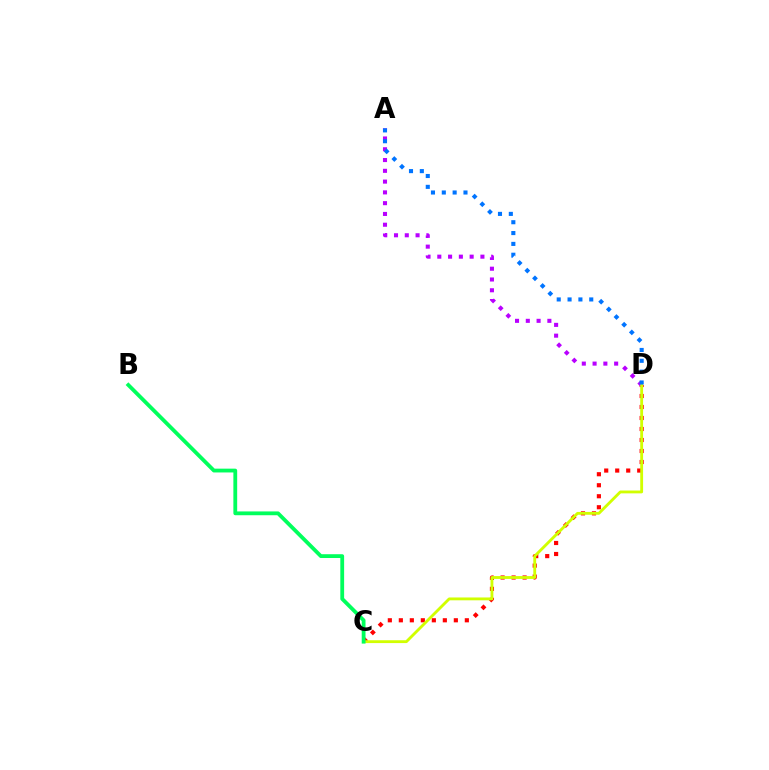{('C', 'D'): [{'color': '#ff0000', 'line_style': 'dotted', 'thickness': 2.99}, {'color': '#d1ff00', 'line_style': 'solid', 'thickness': 2.05}], ('A', 'D'): [{'color': '#b900ff', 'line_style': 'dotted', 'thickness': 2.93}, {'color': '#0074ff', 'line_style': 'dotted', 'thickness': 2.95}], ('B', 'C'): [{'color': '#00ff5c', 'line_style': 'solid', 'thickness': 2.74}]}